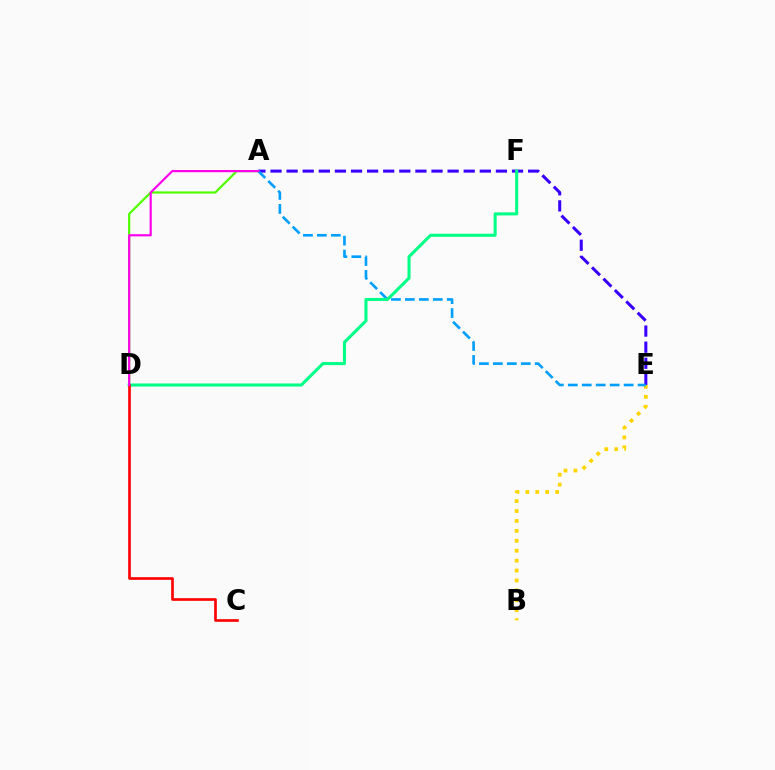{('B', 'E'): [{'color': '#ffd500', 'line_style': 'dotted', 'thickness': 2.7}], ('A', 'D'): [{'color': '#4fff00', 'line_style': 'solid', 'thickness': 1.58}, {'color': '#ff00ed', 'line_style': 'solid', 'thickness': 1.57}], ('A', 'E'): [{'color': '#3700ff', 'line_style': 'dashed', 'thickness': 2.19}, {'color': '#009eff', 'line_style': 'dashed', 'thickness': 1.9}], ('D', 'F'): [{'color': '#00ff86', 'line_style': 'solid', 'thickness': 2.2}], ('C', 'D'): [{'color': '#ff0000', 'line_style': 'solid', 'thickness': 1.91}]}